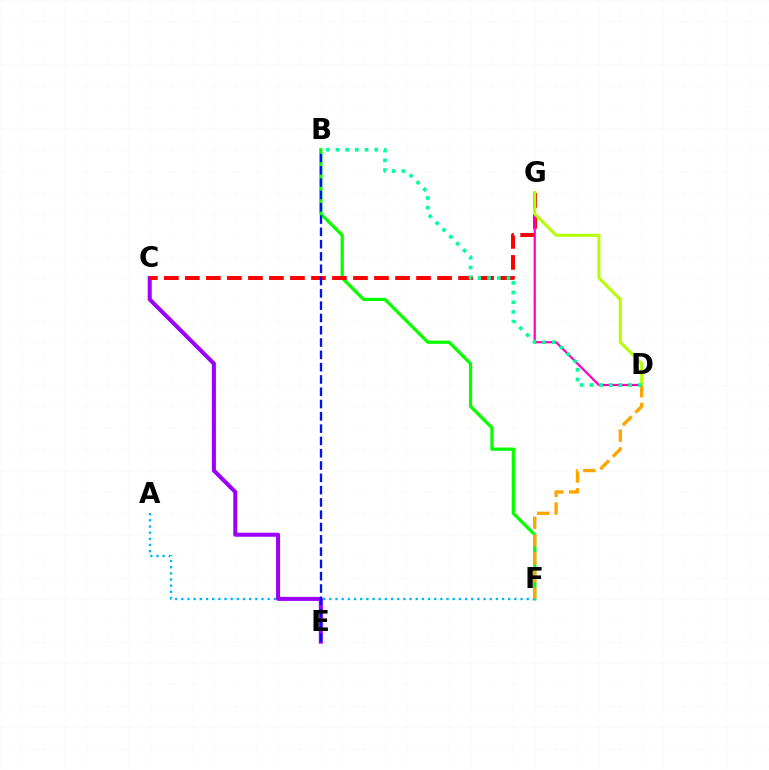{('B', 'F'): [{'color': '#08ff00', 'line_style': 'solid', 'thickness': 2.33}], ('A', 'F'): [{'color': '#00b5ff', 'line_style': 'dotted', 'thickness': 1.68}], ('C', 'E'): [{'color': '#9b00ff', 'line_style': 'solid', 'thickness': 2.9}], ('C', 'G'): [{'color': '#ff0000', 'line_style': 'dashed', 'thickness': 2.85}], ('D', 'G'): [{'color': '#ff00bd', 'line_style': 'solid', 'thickness': 1.59}, {'color': '#b3ff00', 'line_style': 'solid', 'thickness': 2.16}], ('B', 'E'): [{'color': '#0010ff', 'line_style': 'dashed', 'thickness': 1.67}], ('D', 'F'): [{'color': '#ffa500', 'line_style': 'dashed', 'thickness': 2.42}], ('B', 'D'): [{'color': '#00ff9d', 'line_style': 'dotted', 'thickness': 2.63}]}